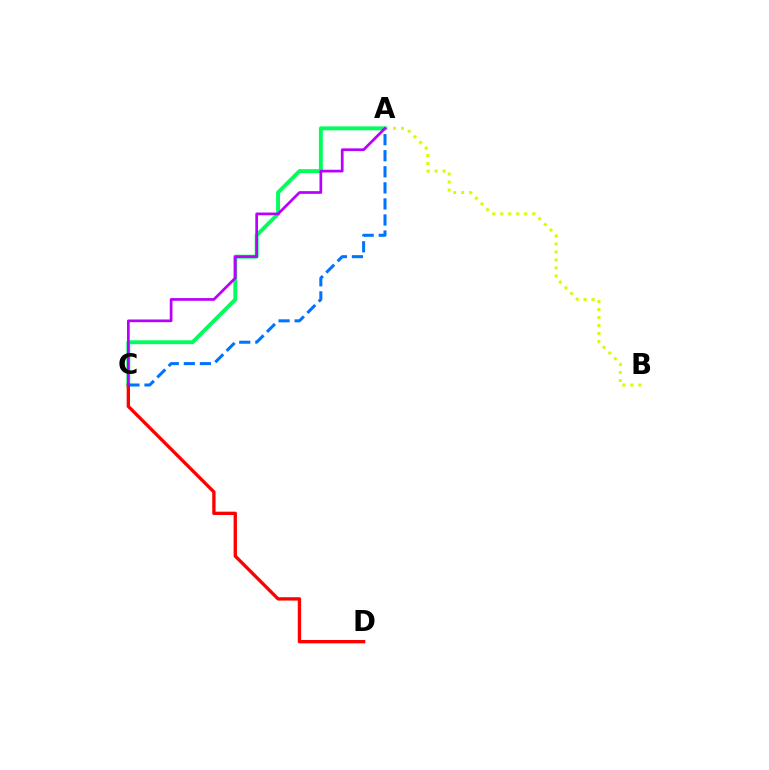{('A', 'C'): [{'color': '#00ff5c', 'line_style': 'solid', 'thickness': 2.81}, {'color': '#0074ff', 'line_style': 'dashed', 'thickness': 2.18}, {'color': '#b900ff', 'line_style': 'solid', 'thickness': 1.95}], ('A', 'B'): [{'color': '#d1ff00', 'line_style': 'dotted', 'thickness': 2.17}], ('C', 'D'): [{'color': '#ff0000', 'line_style': 'solid', 'thickness': 2.4}]}